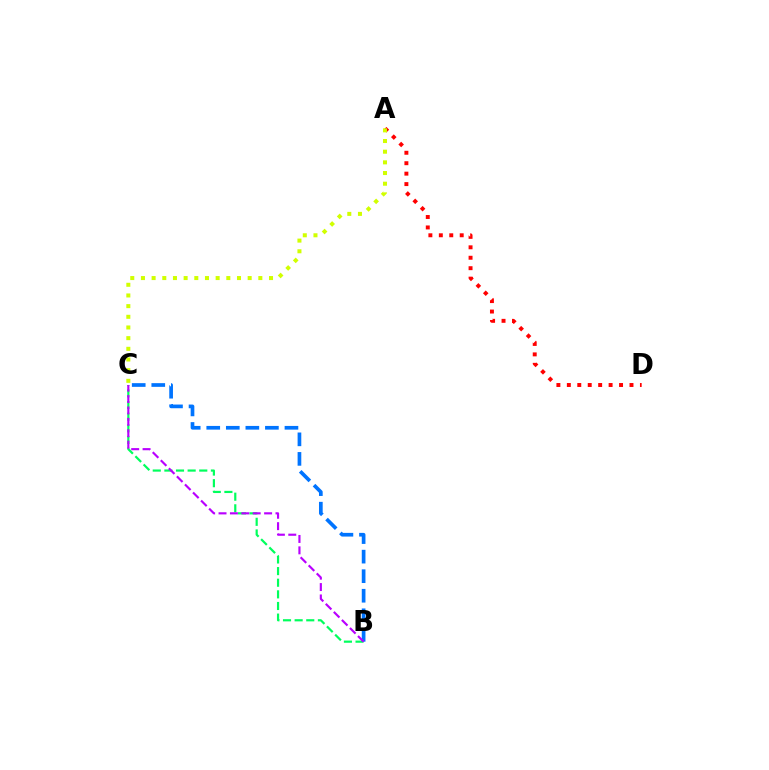{('B', 'C'): [{'color': '#00ff5c', 'line_style': 'dashed', 'thickness': 1.58}, {'color': '#0074ff', 'line_style': 'dashed', 'thickness': 2.66}, {'color': '#b900ff', 'line_style': 'dashed', 'thickness': 1.55}], ('A', 'D'): [{'color': '#ff0000', 'line_style': 'dotted', 'thickness': 2.84}], ('A', 'C'): [{'color': '#d1ff00', 'line_style': 'dotted', 'thickness': 2.9}]}